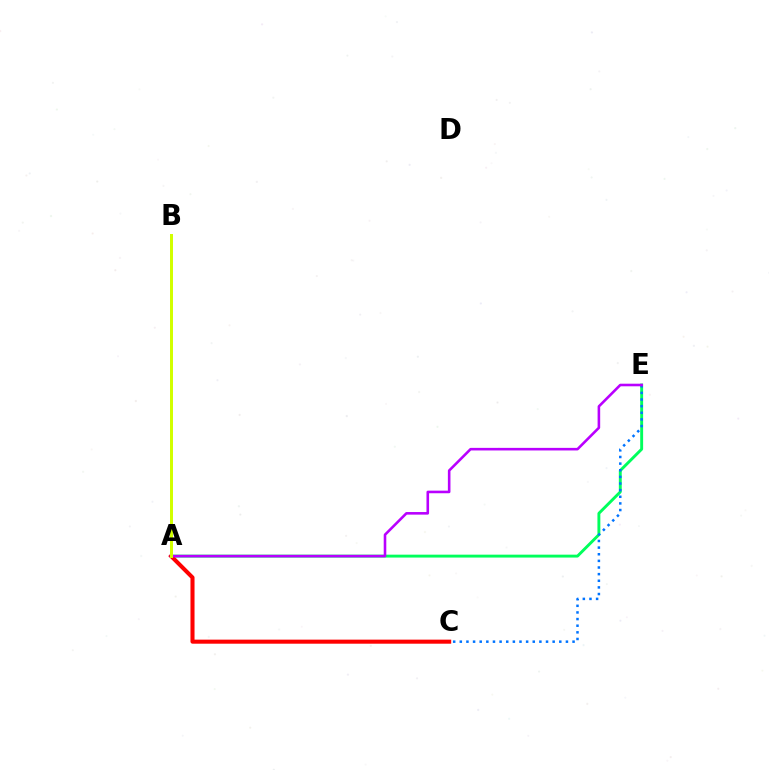{('A', 'E'): [{'color': '#00ff5c', 'line_style': 'solid', 'thickness': 2.09}, {'color': '#b900ff', 'line_style': 'solid', 'thickness': 1.87}], ('C', 'E'): [{'color': '#0074ff', 'line_style': 'dotted', 'thickness': 1.8}], ('A', 'C'): [{'color': '#ff0000', 'line_style': 'solid', 'thickness': 2.93}], ('A', 'B'): [{'color': '#d1ff00', 'line_style': 'solid', 'thickness': 2.15}]}